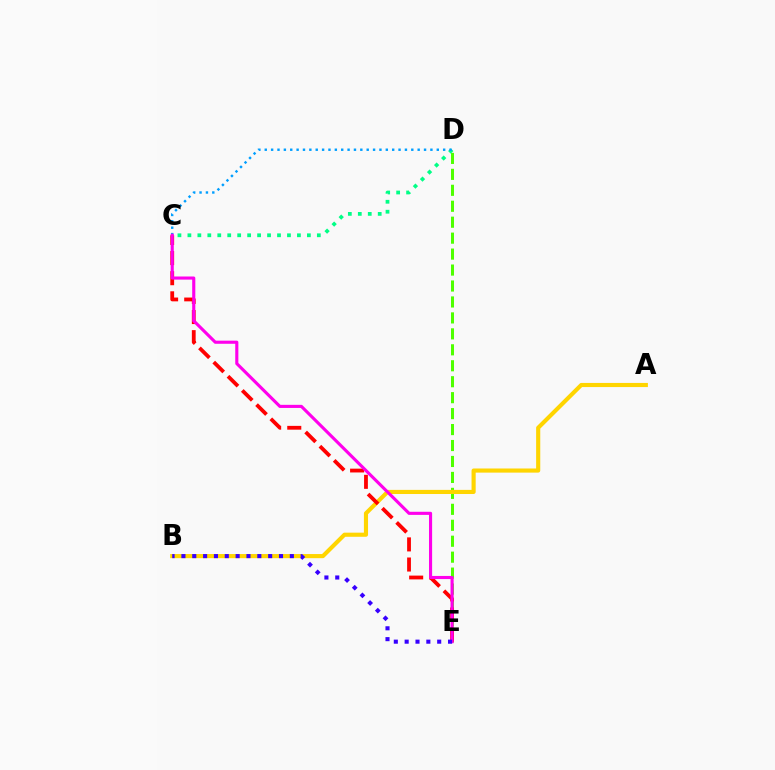{('D', 'E'): [{'color': '#4fff00', 'line_style': 'dashed', 'thickness': 2.17}], ('C', 'D'): [{'color': '#00ff86', 'line_style': 'dotted', 'thickness': 2.71}, {'color': '#009eff', 'line_style': 'dotted', 'thickness': 1.73}], ('A', 'B'): [{'color': '#ffd500', 'line_style': 'solid', 'thickness': 2.97}], ('C', 'E'): [{'color': '#ff0000', 'line_style': 'dashed', 'thickness': 2.73}, {'color': '#ff00ed', 'line_style': 'solid', 'thickness': 2.24}], ('B', 'E'): [{'color': '#3700ff', 'line_style': 'dotted', 'thickness': 2.95}]}